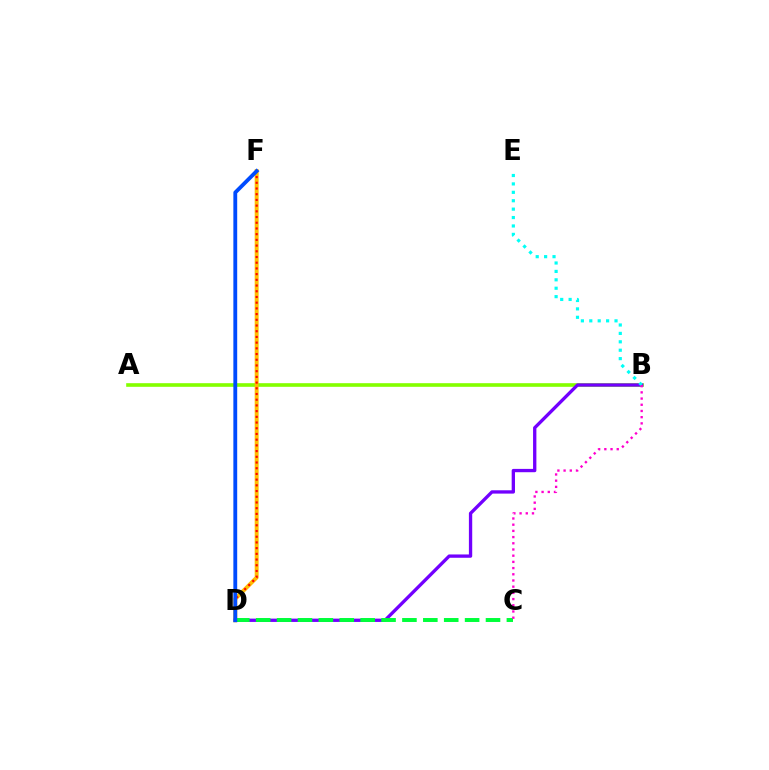{('A', 'B'): [{'color': '#84ff00', 'line_style': 'solid', 'thickness': 2.61}], ('D', 'F'): [{'color': '#ffbd00', 'line_style': 'solid', 'thickness': 2.84}, {'color': '#ff0000', 'line_style': 'dotted', 'thickness': 1.55}, {'color': '#004bff', 'line_style': 'solid', 'thickness': 2.76}], ('B', 'D'): [{'color': '#7200ff', 'line_style': 'solid', 'thickness': 2.39}], ('B', 'E'): [{'color': '#00fff6', 'line_style': 'dotted', 'thickness': 2.29}], ('C', 'D'): [{'color': '#00ff39', 'line_style': 'dashed', 'thickness': 2.84}], ('B', 'C'): [{'color': '#ff00cf', 'line_style': 'dotted', 'thickness': 1.68}]}